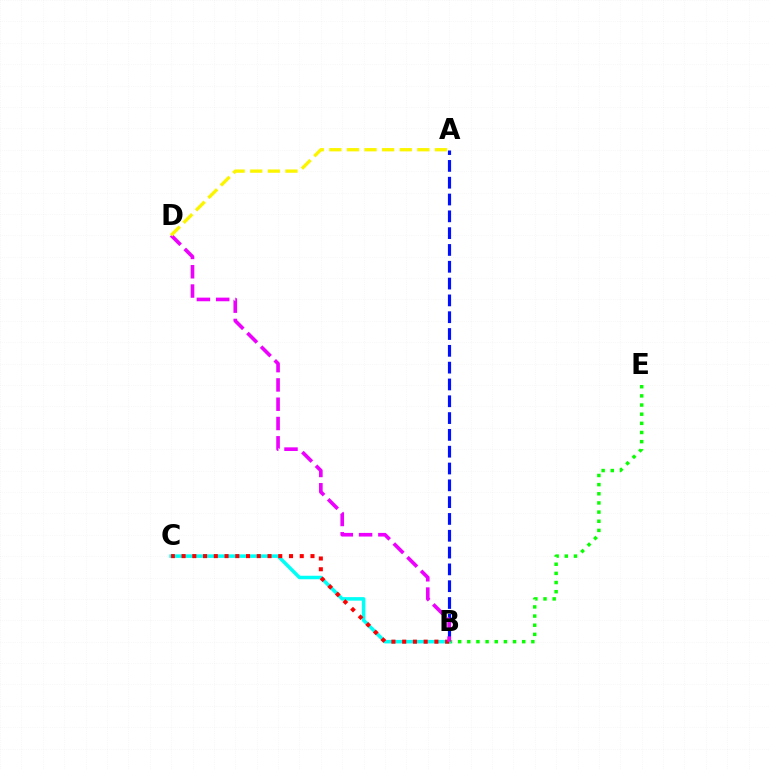{('A', 'B'): [{'color': '#0010ff', 'line_style': 'dashed', 'thickness': 2.28}], ('B', 'E'): [{'color': '#08ff00', 'line_style': 'dotted', 'thickness': 2.49}], ('B', 'C'): [{'color': '#00fff6', 'line_style': 'solid', 'thickness': 2.54}, {'color': '#ff0000', 'line_style': 'dotted', 'thickness': 2.92}], ('B', 'D'): [{'color': '#ee00ff', 'line_style': 'dashed', 'thickness': 2.62}], ('A', 'D'): [{'color': '#fcf500', 'line_style': 'dashed', 'thickness': 2.39}]}